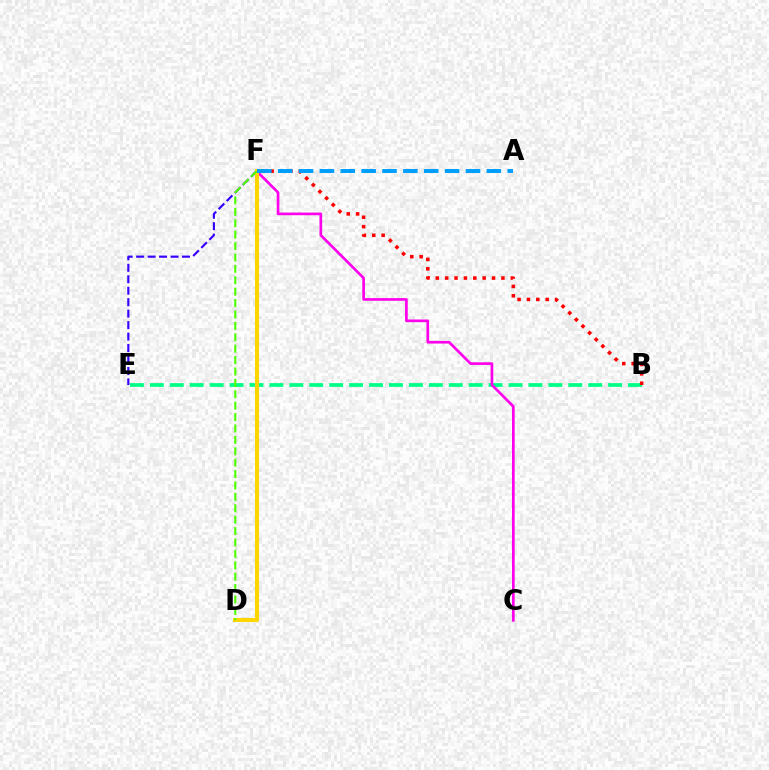{('B', 'E'): [{'color': '#00ff86', 'line_style': 'dashed', 'thickness': 2.71}], ('B', 'F'): [{'color': '#ff0000', 'line_style': 'dotted', 'thickness': 2.55}], ('E', 'F'): [{'color': '#3700ff', 'line_style': 'dashed', 'thickness': 1.56}], ('C', 'F'): [{'color': '#ff00ed', 'line_style': 'solid', 'thickness': 1.93}], ('D', 'F'): [{'color': '#ffd500', 'line_style': 'solid', 'thickness': 2.92}, {'color': '#4fff00', 'line_style': 'dashed', 'thickness': 1.55}], ('A', 'F'): [{'color': '#009eff', 'line_style': 'dashed', 'thickness': 2.84}]}